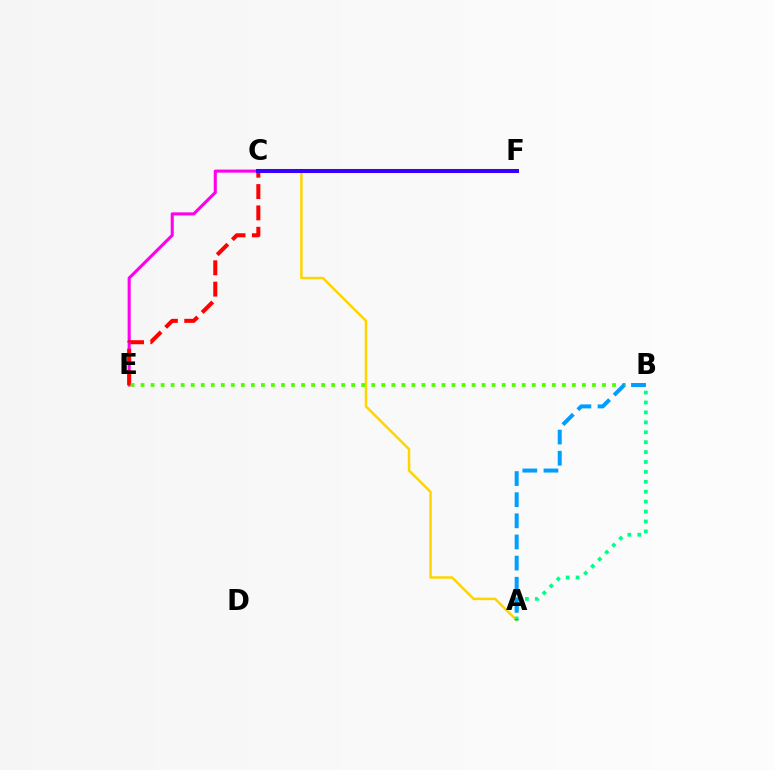{('A', 'C'): [{'color': '#ffd500', 'line_style': 'solid', 'thickness': 1.79}], ('A', 'B'): [{'color': '#00ff86', 'line_style': 'dotted', 'thickness': 2.69}, {'color': '#009eff', 'line_style': 'dashed', 'thickness': 2.87}], ('C', 'E'): [{'color': '#ff00ed', 'line_style': 'solid', 'thickness': 2.21}, {'color': '#ff0000', 'line_style': 'dashed', 'thickness': 2.9}], ('C', 'F'): [{'color': '#3700ff', 'line_style': 'solid', 'thickness': 2.91}], ('B', 'E'): [{'color': '#4fff00', 'line_style': 'dotted', 'thickness': 2.73}]}